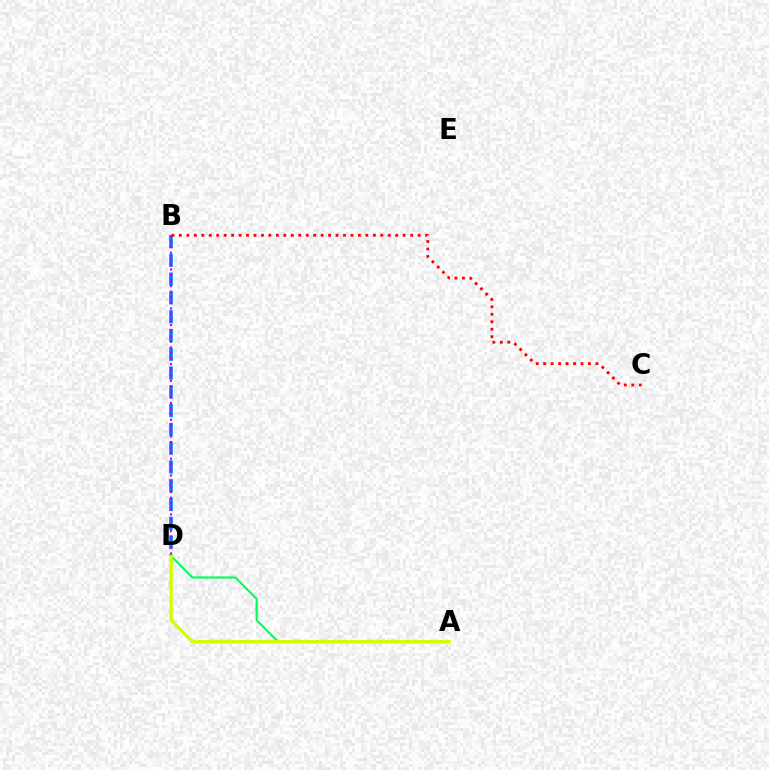{('A', 'D'): [{'color': '#00ff5c', 'line_style': 'solid', 'thickness': 1.53}, {'color': '#d1ff00', 'line_style': 'solid', 'thickness': 2.42}], ('B', 'D'): [{'color': '#0074ff', 'line_style': 'dashed', 'thickness': 2.55}, {'color': '#b900ff', 'line_style': 'dotted', 'thickness': 1.51}], ('B', 'C'): [{'color': '#ff0000', 'line_style': 'dotted', 'thickness': 2.03}]}